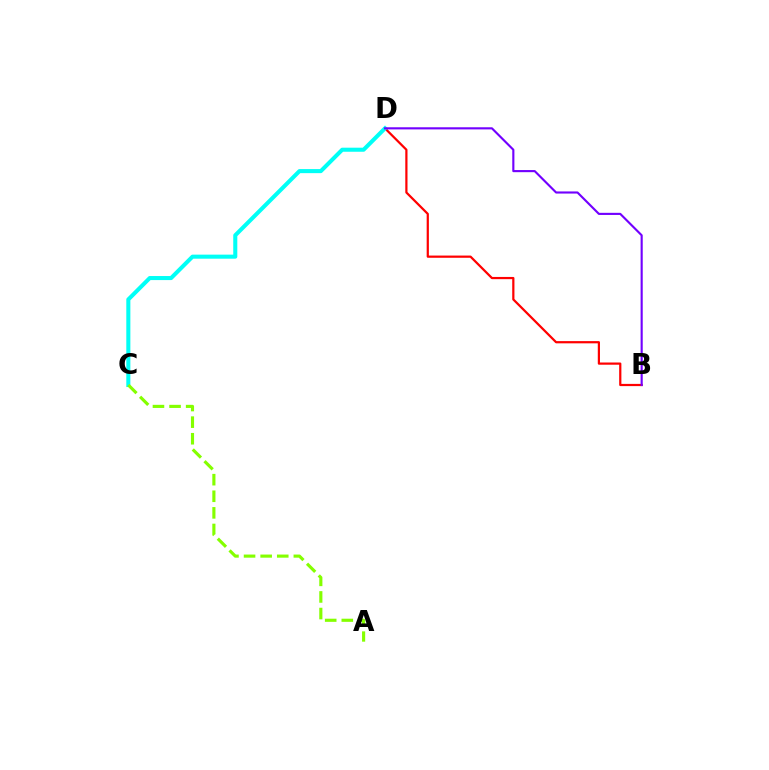{('B', 'D'): [{'color': '#ff0000', 'line_style': 'solid', 'thickness': 1.6}, {'color': '#7200ff', 'line_style': 'solid', 'thickness': 1.53}], ('C', 'D'): [{'color': '#00fff6', 'line_style': 'solid', 'thickness': 2.92}], ('A', 'C'): [{'color': '#84ff00', 'line_style': 'dashed', 'thickness': 2.25}]}